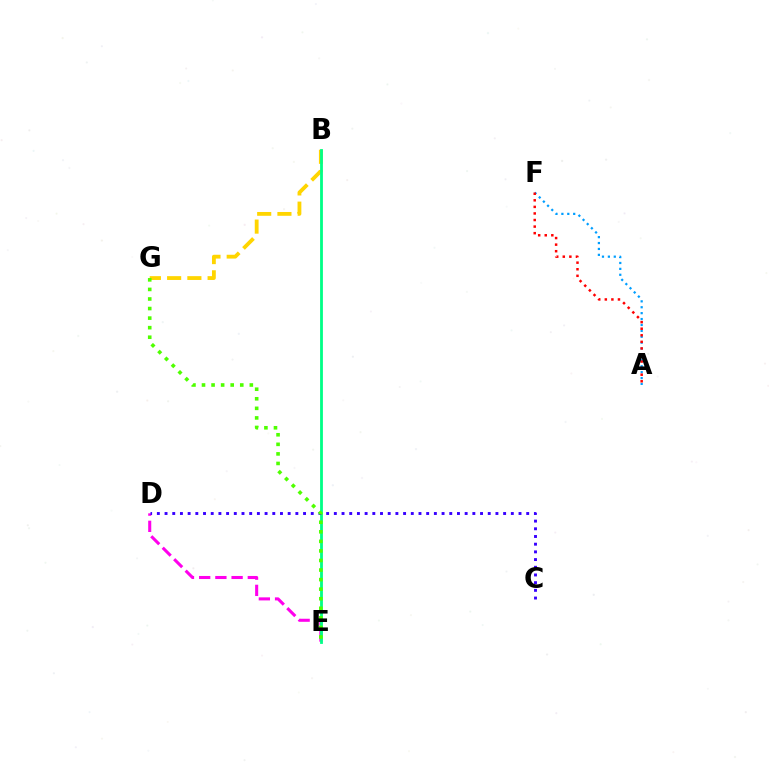{('A', 'F'): [{'color': '#009eff', 'line_style': 'dotted', 'thickness': 1.6}, {'color': '#ff0000', 'line_style': 'dotted', 'thickness': 1.79}], ('D', 'E'): [{'color': '#ff00ed', 'line_style': 'dashed', 'thickness': 2.2}], ('B', 'G'): [{'color': '#ffd500', 'line_style': 'dashed', 'thickness': 2.75}], ('B', 'E'): [{'color': '#00ff86', 'line_style': 'solid', 'thickness': 2.02}], ('C', 'D'): [{'color': '#3700ff', 'line_style': 'dotted', 'thickness': 2.09}], ('E', 'G'): [{'color': '#4fff00', 'line_style': 'dotted', 'thickness': 2.6}]}